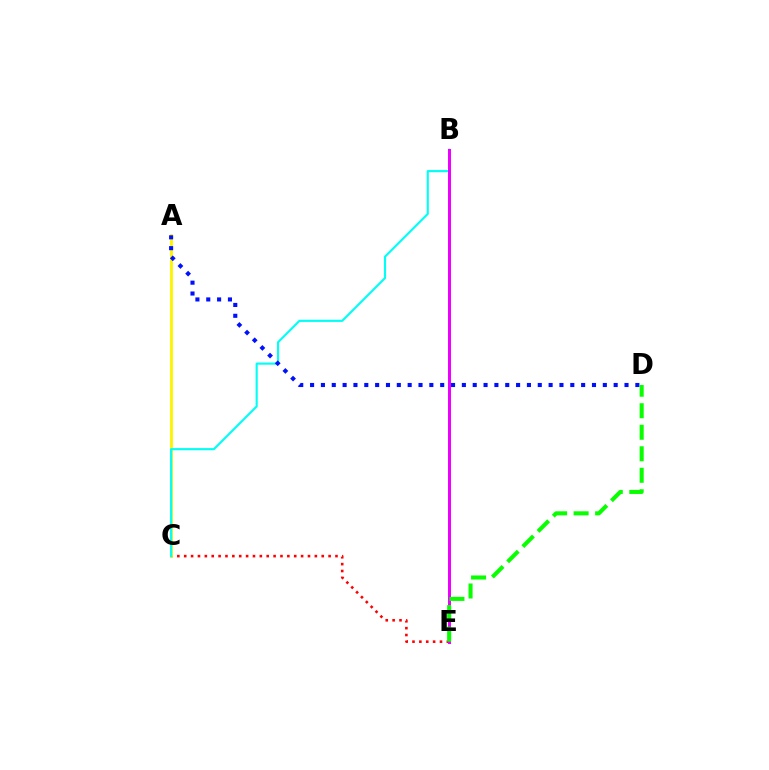{('C', 'E'): [{'color': '#ff0000', 'line_style': 'dotted', 'thickness': 1.87}], ('A', 'C'): [{'color': '#fcf500', 'line_style': 'solid', 'thickness': 2.04}], ('B', 'C'): [{'color': '#00fff6', 'line_style': 'solid', 'thickness': 1.53}], ('A', 'D'): [{'color': '#0010ff', 'line_style': 'dotted', 'thickness': 2.95}], ('B', 'E'): [{'color': '#ee00ff', 'line_style': 'solid', 'thickness': 2.16}], ('D', 'E'): [{'color': '#08ff00', 'line_style': 'dashed', 'thickness': 2.92}]}